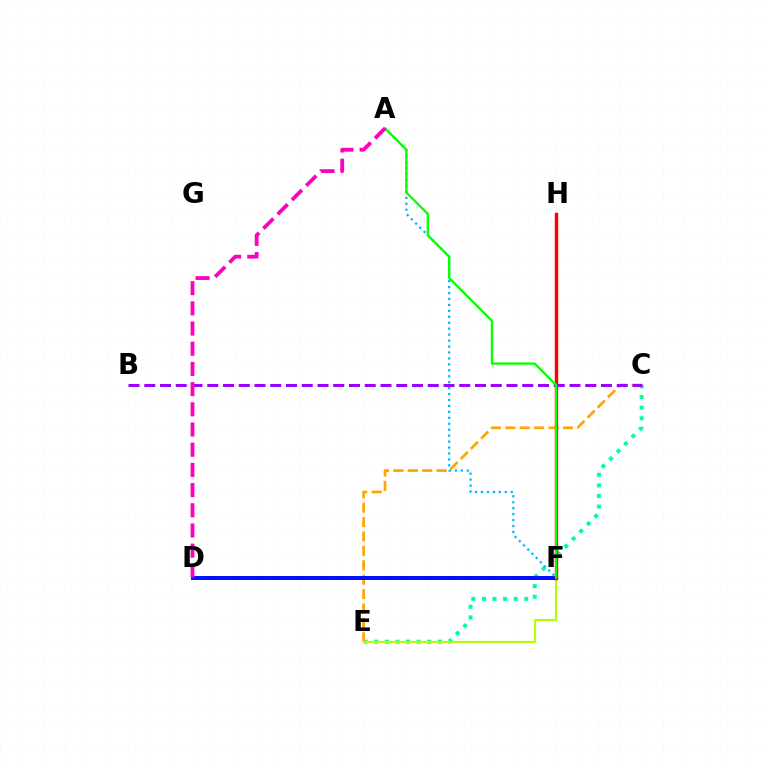{('C', 'E'): [{'color': '#00ff9d', 'line_style': 'dotted', 'thickness': 2.88}, {'color': '#ffa500', 'line_style': 'dashed', 'thickness': 1.96}], ('E', 'F'): [{'color': '#b3ff00', 'line_style': 'solid', 'thickness': 1.52}], ('D', 'F'): [{'color': '#0010ff', 'line_style': 'solid', 'thickness': 2.86}], ('F', 'H'): [{'color': '#ff0000', 'line_style': 'solid', 'thickness': 2.46}], ('A', 'F'): [{'color': '#00b5ff', 'line_style': 'dotted', 'thickness': 1.61}, {'color': '#08ff00', 'line_style': 'solid', 'thickness': 1.66}], ('B', 'C'): [{'color': '#9b00ff', 'line_style': 'dashed', 'thickness': 2.14}], ('A', 'D'): [{'color': '#ff00bd', 'line_style': 'dashed', 'thickness': 2.74}]}